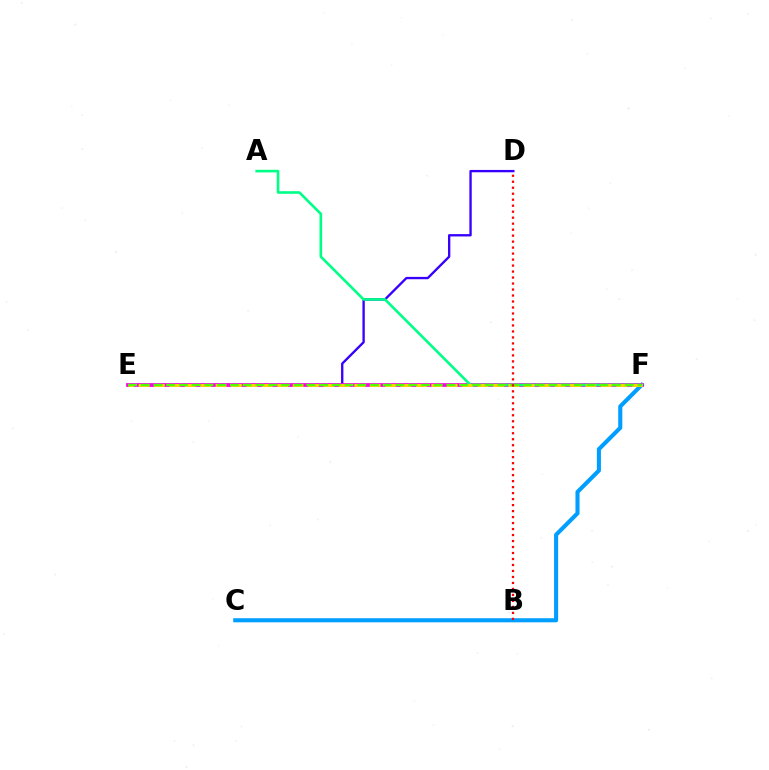{('C', 'F'): [{'color': '#009eff', 'line_style': 'solid', 'thickness': 2.94}], ('D', 'E'): [{'color': '#3700ff', 'line_style': 'solid', 'thickness': 1.69}], ('E', 'F'): [{'color': '#ff00ed', 'line_style': 'solid', 'thickness': 2.69}, {'color': '#ffd500', 'line_style': 'dashed', 'thickness': 2.09}, {'color': '#4fff00', 'line_style': 'dashed', 'thickness': 1.73}], ('A', 'F'): [{'color': '#00ff86', 'line_style': 'solid', 'thickness': 1.88}], ('B', 'D'): [{'color': '#ff0000', 'line_style': 'dotted', 'thickness': 1.63}]}